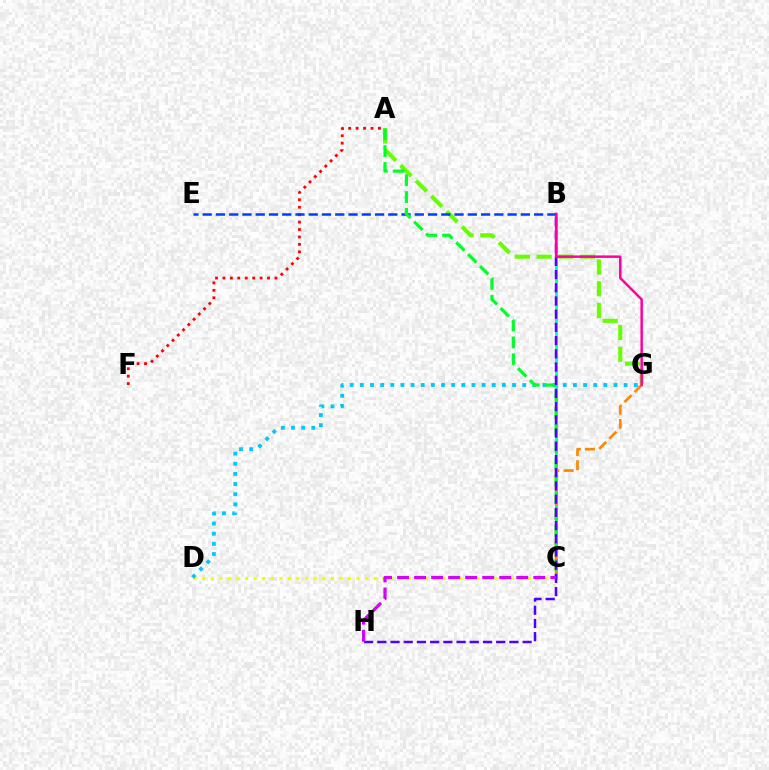{('A', 'F'): [{'color': '#ff0000', 'line_style': 'dotted', 'thickness': 2.02}], ('A', 'G'): [{'color': '#66ff00', 'line_style': 'dashed', 'thickness': 2.95}], ('B', 'C'): [{'color': '#00ffaf', 'line_style': 'solid', 'thickness': 2.03}], ('C', 'G'): [{'color': '#ff8800', 'line_style': 'dashed', 'thickness': 1.94}], ('C', 'D'): [{'color': '#eeff00', 'line_style': 'dotted', 'thickness': 2.33}], ('B', 'E'): [{'color': '#003fff', 'line_style': 'dashed', 'thickness': 1.8}], ('D', 'G'): [{'color': '#00c7ff', 'line_style': 'dotted', 'thickness': 2.76}], ('A', 'C'): [{'color': '#00ff27', 'line_style': 'dashed', 'thickness': 2.29}], ('B', 'H'): [{'color': '#4f00ff', 'line_style': 'dashed', 'thickness': 1.79}], ('C', 'H'): [{'color': '#d600ff', 'line_style': 'dashed', 'thickness': 2.31}], ('B', 'G'): [{'color': '#ff00a0', 'line_style': 'solid', 'thickness': 1.79}]}